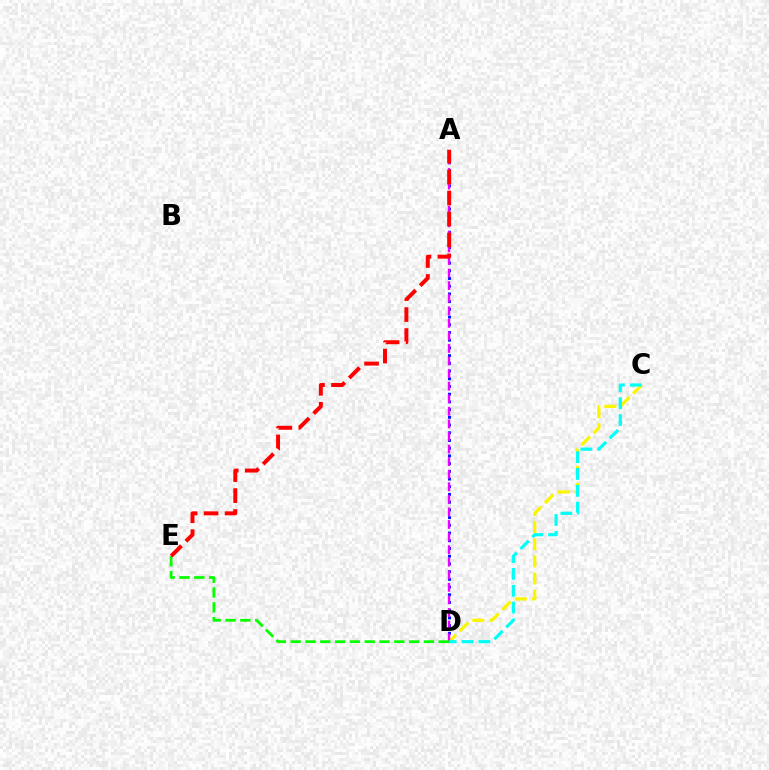{('A', 'D'): [{'color': '#0010ff', 'line_style': 'dotted', 'thickness': 2.1}, {'color': '#ee00ff', 'line_style': 'dashed', 'thickness': 1.71}], ('C', 'D'): [{'color': '#fcf500', 'line_style': 'dashed', 'thickness': 2.33}, {'color': '#00fff6', 'line_style': 'dashed', 'thickness': 2.29}], ('D', 'E'): [{'color': '#08ff00', 'line_style': 'dashed', 'thickness': 2.01}], ('A', 'E'): [{'color': '#ff0000', 'line_style': 'dashed', 'thickness': 2.85}]}